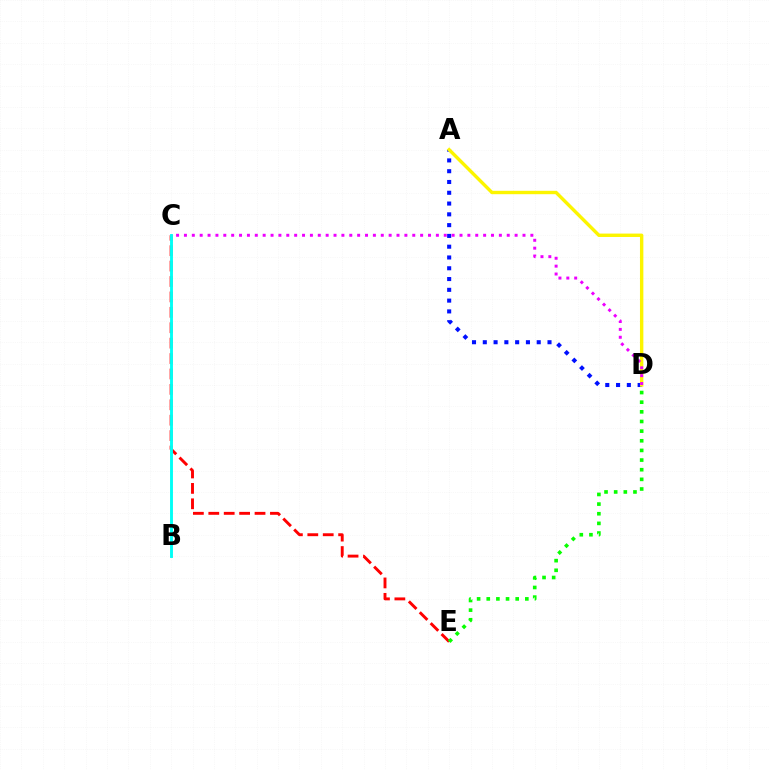{('C', 'E'): [{'color': '#ff0000', 'line_style': 'dashed', 'thickness': 2.09}], ('A', 'D'): [{'color': '#0010ff', 'line_style': 'dotted', 'thickness': 2.93}, {'color': '#fcf500', 'line_style': 'solid', 'thickness': 2.44}], ('D', 'E'): [{'color': '#08ff00', 'line_style': 'dotted', 'thickness': 2.62}], ('B', 'C'): [{'color': '#00fff6', 'line_style': 'solid', 'thickness': 2.08}], ('C', 'D'): [{'color': '#ee00ff', 'line_style': 'dotted', 'thickness': 2.14}]}